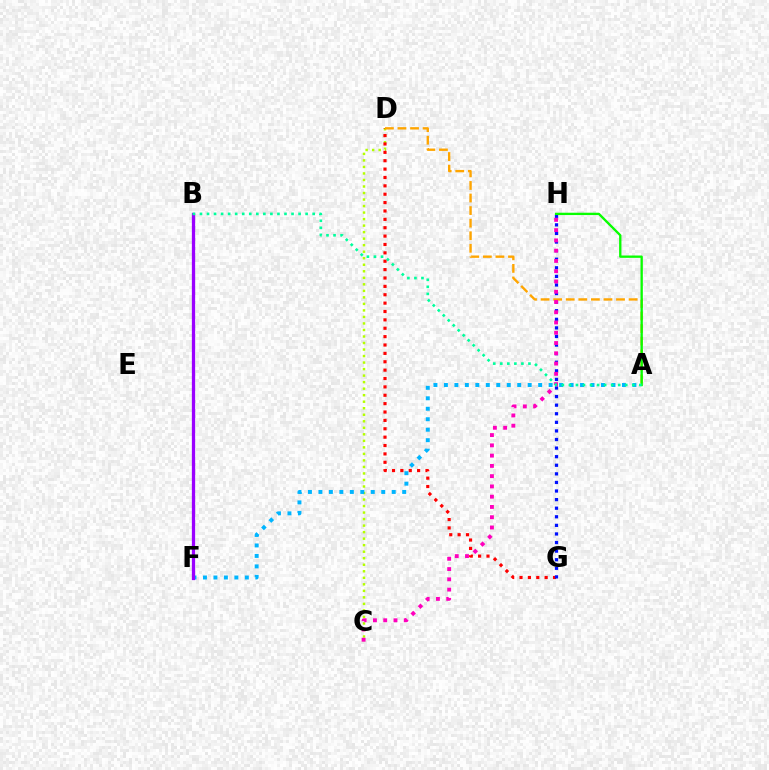{('C', 'D'): [{'color': '#b3ff00', 'line_style': 'dotted', 'thickness': 1.77}], ('D', 'G'): [{'color': '#ff0000', 'line_style': 'dotted', 'thickness': 2.28}], ('A', 'F'): [{'color': '#00b5ff', 'line_style': 'dotted', 'thickness': 2.85}], ('G', 'H'): [{'color': '#0010ff', 'line_style': 'dotted', 'thickness': 2.33}], ('A', 'D'): [{'color': '#ffa500', 'line_style': 'dashed', 'thickness': 1.71}], ('C', 'H'): [{'color': '#ff00bd', 'line_style': 'dotted', 'thickness': 2.79}], ('A', 'H'): [{'color': '#08ff00', 'line_style': 'solid', 'thickness': 1.68}], ('B', 'F'): [{'color': '#9b00ff', 'line_style': 'solid', 'thickness': 2.36}], ('A', 'B'): [{'color': '#00ff9d', 'line_style': 'dotted', 'thickness': 1.91}]}